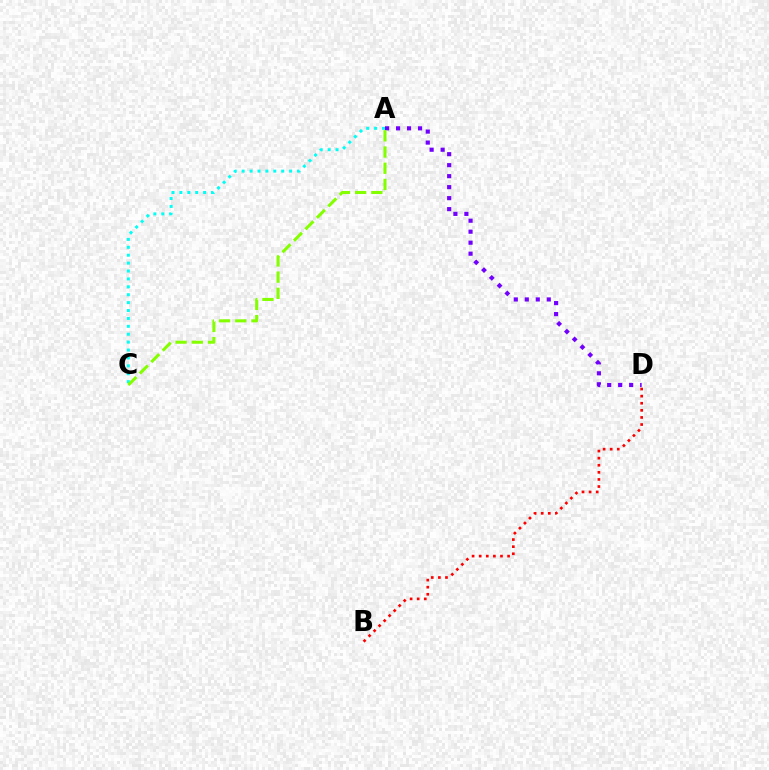{('A', 'D'): [{'color': '#7200ff', 'line_style': 'dotted', 'thickness': 2.99}], ('A', 'C'): [{'color': '#00fff6', 'line_style': 'dotted', 'thickness': 2.15}, {'color': '#84ff00', 'line_style': 'dashed', 'thickness': 2.2}], ('B', 'D'): [{'color': '#ff0000', 'line_style': 'dotted', 'thickness': 1.93}]}